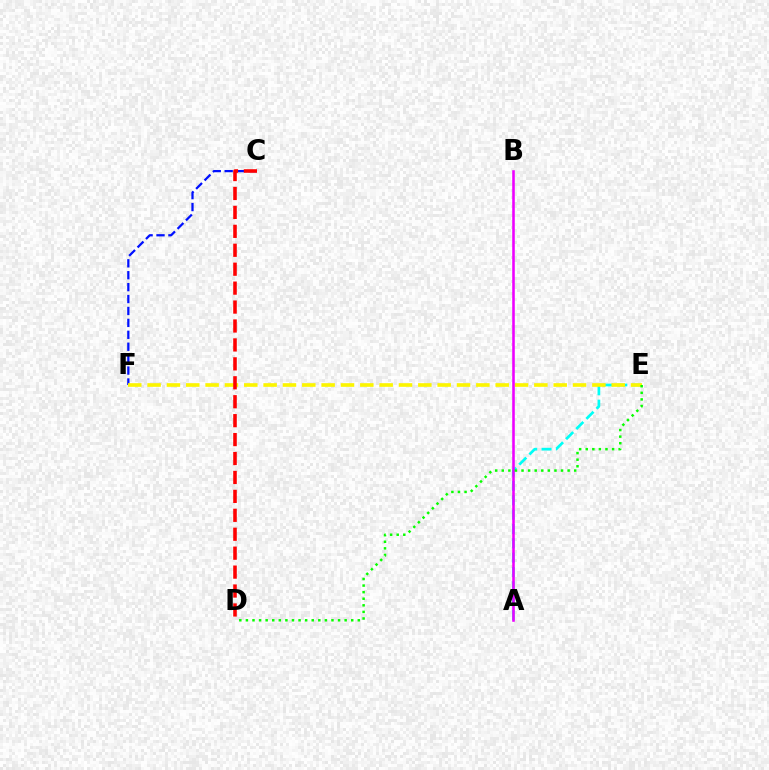{('A', 'E'): [{'color': '#00fff6', 'line_style': 'dashed', 'thickness': 1.95}], ('C', 'F'): [{'color': '#0010ff', 'line_style': 'dashed', 'thickness': 1.62}], ('E', 'F'): [{'color': '#fcf500', 'line_style': 'dashed', 'thickness': 2.63}], ('C', 'D'): [{'color': '#ff0000', 'line_style': 'dashed', 'thickness': 2.57}], ('A', 'B'): [{'color': '#ee00ff', 'line_style': 'solid', 'thickness': 1.85}], ('D', 'E'): [{'color': '#08ff00', 'line_style': 'dotted', 'thickness': 1.79}]}